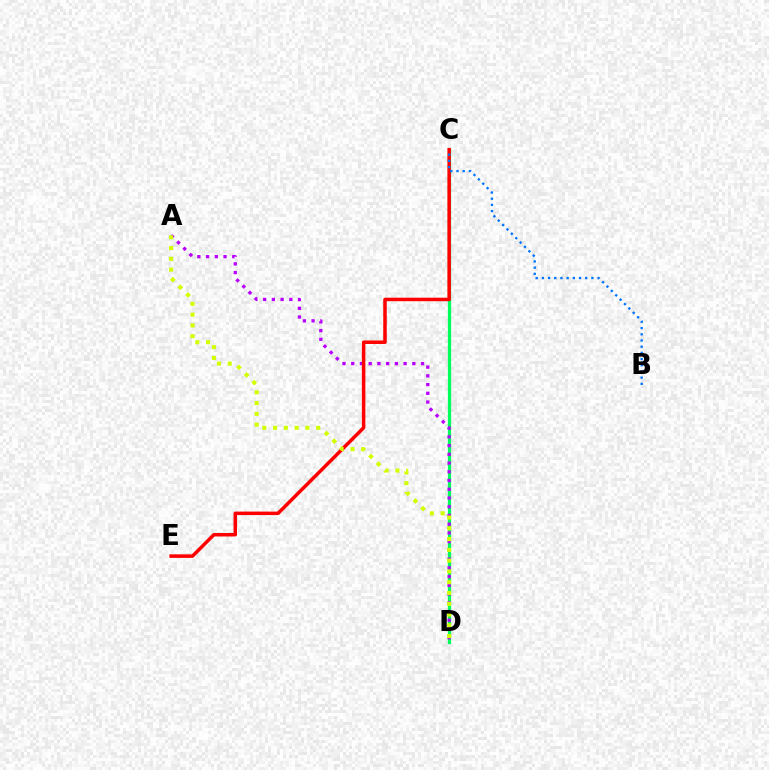{('C', 'D'): [{'color': '#00ff5c', 'line_style': 'solid', 'thickness': 2.34}], ('A', 'D'): [{'color': '#b900ff', 'line_style': 'dotted', 'thickness': 2.37}, {'color': '#d1ff00', 'line_style': 'dotted', 'thickness': 2.93}], ('C', 'E'): [{'color': '#ff0000', 'line_style': 'solid', 'thickness': 2.52}], ('B', 'C'): [{'color': '#0074ff', 'line_style': 'dotted', 'thickness': 1.68}]}